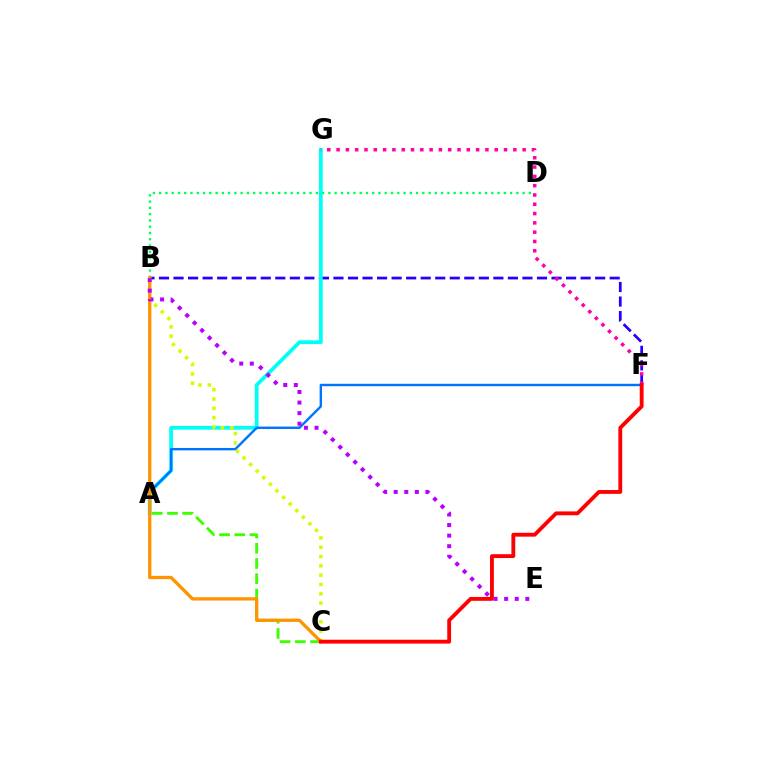{('B', 'F'): [{'color': '#2500ff', 'line_style': 'dashed', 'thickness': 1.98}], ('A', 'G'): [{'color': '#00fff6', 'line_style': 'solid', 'thickness': 2.72}], ('A', 'C'): [{'color': '#3dff00', 'line_style': 'dashed', 'thickness': 2.07}], ('F', 'G'): [{'color': '#ff00ac', 'line_style': 'dotted', 'thickness': 2.53}], ('A', 'F'): [{'color': '#0074ff', 'line_style': 'solid', 'thickness': 1.73}], ('B', 'D'): [{'color': '#00ff5c', 'line_style': 'dotted', 'thickness': 1.7}], ('B', 'C'): [{'color': '#d1ff00', 'line_style': 'dotted', 'thickness': 2.53}, {'color': '#ff9400', 'line_style': 'solid', 'thickness': 2.37}], ('B', 'E'): [{'color': '#b900ff', 'line_style': 'dotted', 'thickness': 2.87}], ('C', 'F'): [{'color': '#ff0000', 'line_style': 'solid', 'thickness': 2.77}]}